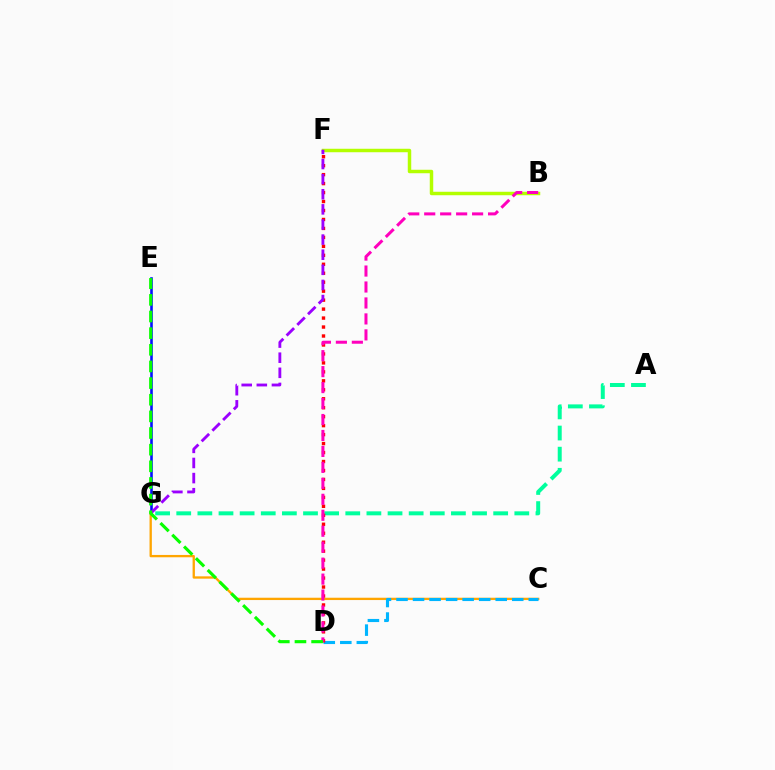{('B', 'F'): [{'color': '#b3ff00', 'line_style': 'solid', 'thickness': 2.49}], ('A', 'G'): [{'color': '#00ff9d', 'line_style': 'dashed', 'thickness': 2.87}], ('C', 'G'): [{'color': '#ffa500', 'line_style': 'solid', 'thickness': 1.67}], ('C', 'D'): [{'color': '#00b5ff', 'line_style': 'dashed', 'thickness': 2.25}], ('D', 'F'): [{'color': '#ff0000', 'line_style': 'dotted', 'thickness': 2.44}], ('E', 'G'): [{'color': '#0010ff', 'line_style': 'solid', 'thickness': 1.87}], ('B', 'D'): [{'color': '#ff00bd', 'line_style': 'dashed', 'thickness': 2.17}], ('F', 'G'): [{'color': '#9b00ff', 'line_style': 'dashed', 'thickness': 2.05}], ('D', 'E'): [{'color': '#08ff00', 'line_style': 'dashed', 'thickness': 2.26}]}